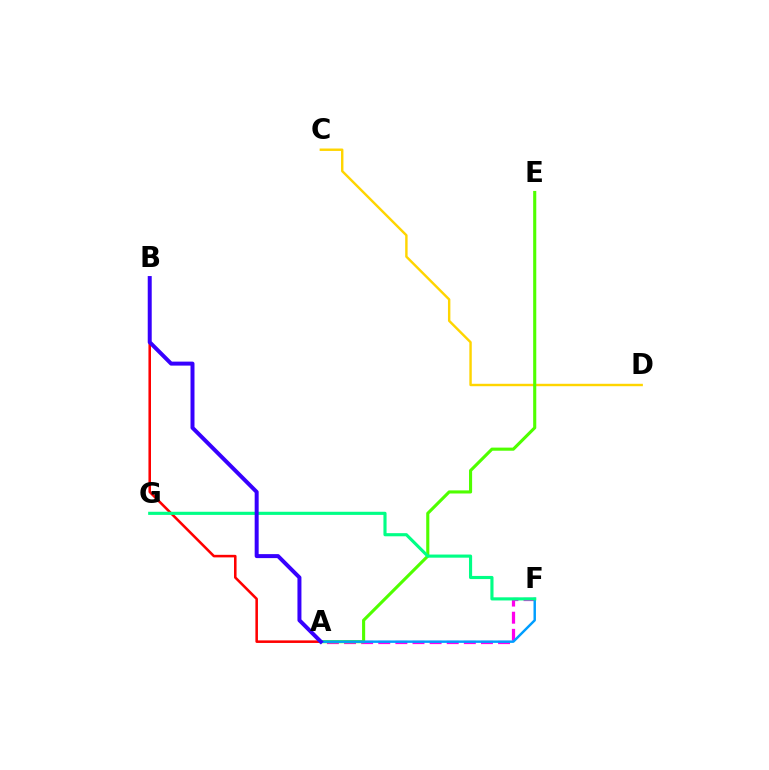{('C', 'D'): [{'color': '#ffd500', 'line_style': 'solid', 'thickness': 1.74}], ('A', 'B'): [{'color': '#ff0000', 'line_style': 'solid', 'thickness': 1.84}, {'color': '#3700ff', 'line_style': 'solid', 'thickness': 2.87}], ('A', 'F'): [{'color': '#ff00ed', 'line_style': 'dashed', 'thickness': 2.33}, {'color': '#009eff', 'line_style': 'solid', 'thickness': 1.76}], ('A', 'E'): [{'color': '#4fff00', 'line_style': 'solid', 'thickness': 2.24}], ('F', 'G'): [{'color': '#00ff86', 'line_style': 'solid', 'thickness': 2.25}]}